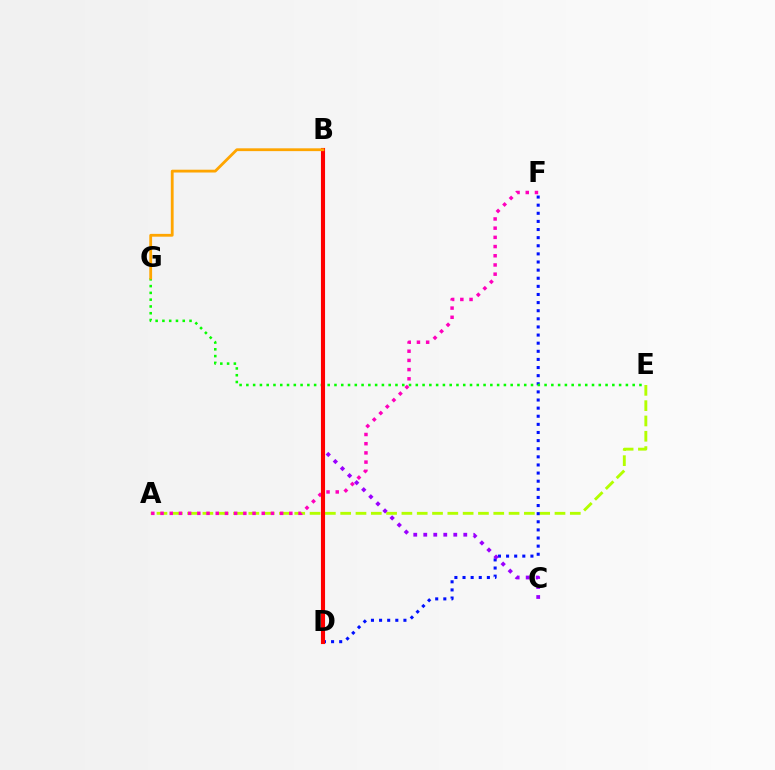{('A', 'E'): [{'color': '#b3ff00', 'line_style': 'dashed', 'thickness': 2.08}], ('D', 'F'): [{'color': '#0010ff', 'line_style': 'dotted', 'thickness': 2.21}], ('B', 'D'): [{'color': '#00b5ff', 'line_style': 'dashed', 'thickness': 2.54}, {'color': '#00ff9d', 'line_style': 'solid', 'thickness': 2.73}, {'color': '#ff0000', 'line_style': 'solid', 'thickness': 2.95}], ('B', 'C'): [{'color': '#9b00ff', 'line_style': 'dotted', 'thickness': 2.72}], ('E', 'G'): [{'color': '#08ff00', 'line_style': 'dotted', 'thickness': 1.84}], ('A', 'F'): [{'color': '#ff00bd', 'line_style': 'dotted', 'thickness': 2.5}], ('B', 'G'): [{'color': '#ffa500', 'line_style': 'solid', 'thickness': 2.02}]}